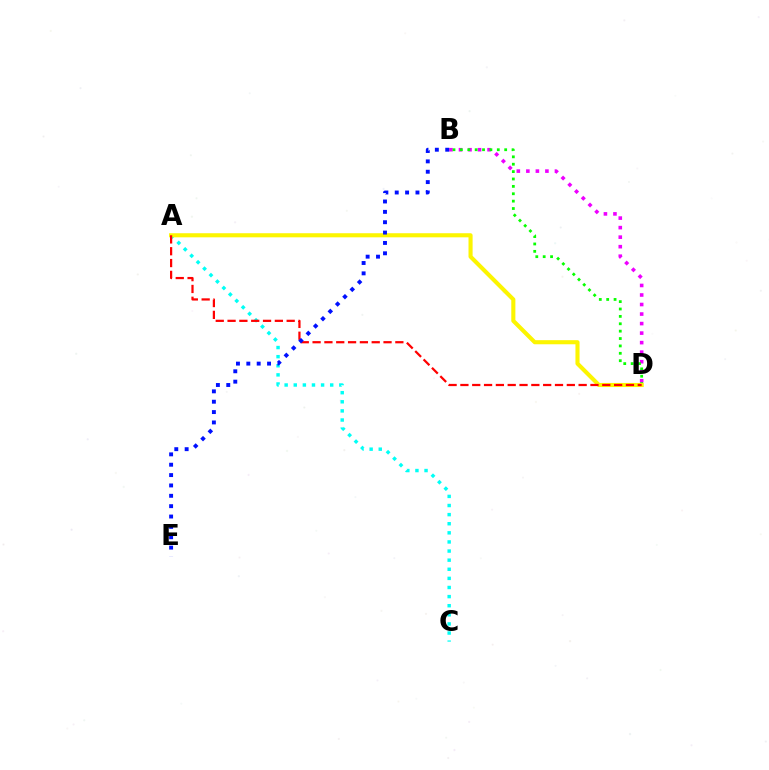{('B', 'D'): [{'color': '#ee00ff', 'line_style': 'dotted', 'thickness': 2.59}, {'color': '#08ff00', 'line_style': 'dotted', 'thickness': 2.01}], ('A', 'C'): [{'color': '#00fff6', 'line_style': 'dotted', 'thickness': 2.47}], ('A', 'D'): [{'color': '#fcf500', 'line_style': 'solid', 'thickness': 2.95}, {'color': '#ff0000', 'line_style': 'dashed', 'thickness': 1.61}], ('B', 'E'): [{'color': '#0010ff', 'line_style': 'dotted', 'thickness': 2.82}]}